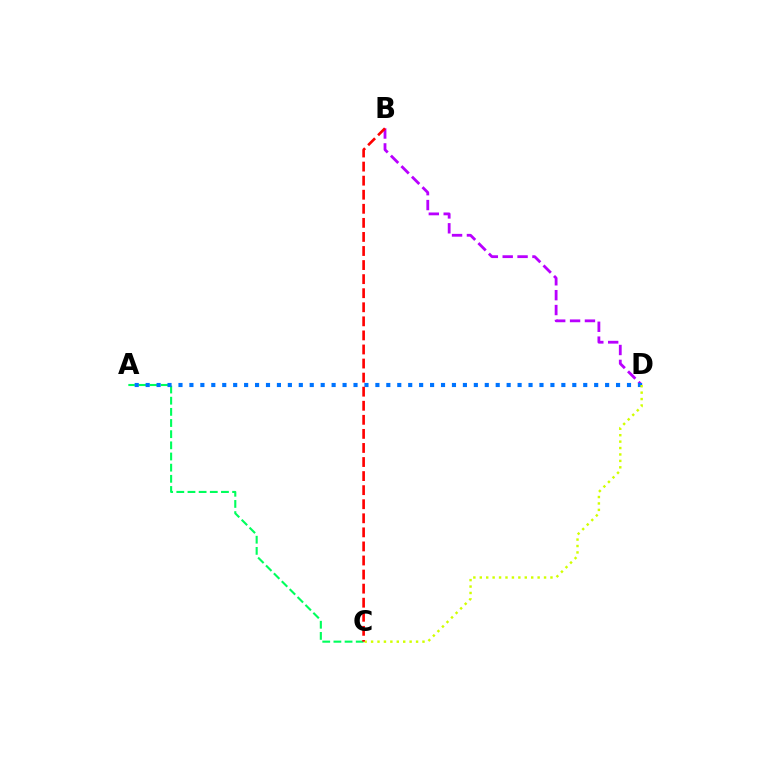{('A', 'C'): [{'color': '#00ff5c', 'line_style': 'dashed', 'thickness': 1.52}], ('B', 'D'): [{'color': '#b900ff', 'line_style': 'dashed', 'thickness': 2.02}], ('A', 'D'): [{'color': '#0074ff', 'line_style': 'dotted', 'thickness': 2.97}], ('C', 'D'): [{'color': '#d1ff00', 'line_style': 'dotted', 'thickness': 1.75}], ('B', 'C'): [{'color': '#ff0000', 'line_style': 'dashed', 'thickness': 1.91}]}